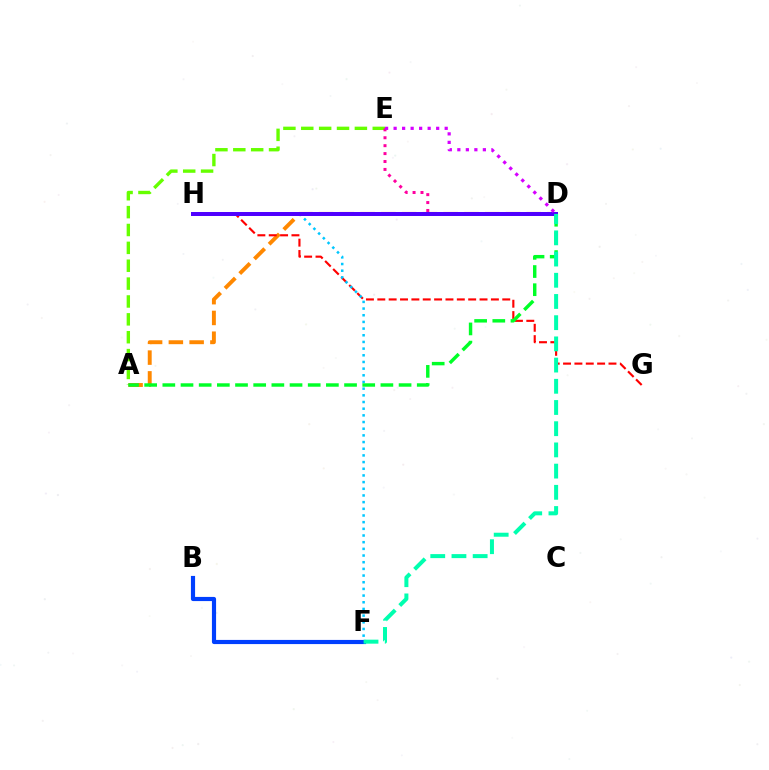{('A', 'D'): [{'color': '#ff8800', 'line_style': 'dashed', 'thickness': 2.82}, {'color': '#00ff27', 'line_style': 'dashed', 'thickness': 2.47}], ('D', 'H'): [{'color': '#eeff00', 'line_style': 'dashed', 'thickness': 2.1}, {'color': '#4f00ff', 'line_style': 'solid', 'thickness': 2.87}], ('G', 'H'): [{'color': '#ff0000', 'line_style': 'dashed', 'thickness': 1.54}], ('A', 'E'): [{'color': '#66ff00', 'line_style': 'dashed', 'thickness': 2.43}], ('F', 'H'): [{'color': '#00c7ff', 'line_style': 'dotted', 'thickness': 1.81}], ('D', 'E'): [{'color': '#ff00a0', 'line_style': 'dotted', 'thickness': 2.15}, {'color': '#d600ff', 'line_style': 'dotted', 'thickness': 2.31}], ('B', 'F'): [{'color': '#003fff', 'line_style': 'solid', 'thickness': 2.99}], ('D', 'F'): [{'color': '#00ffaf', 'line_style': 'dashed', 'thickness': 2.88}]}